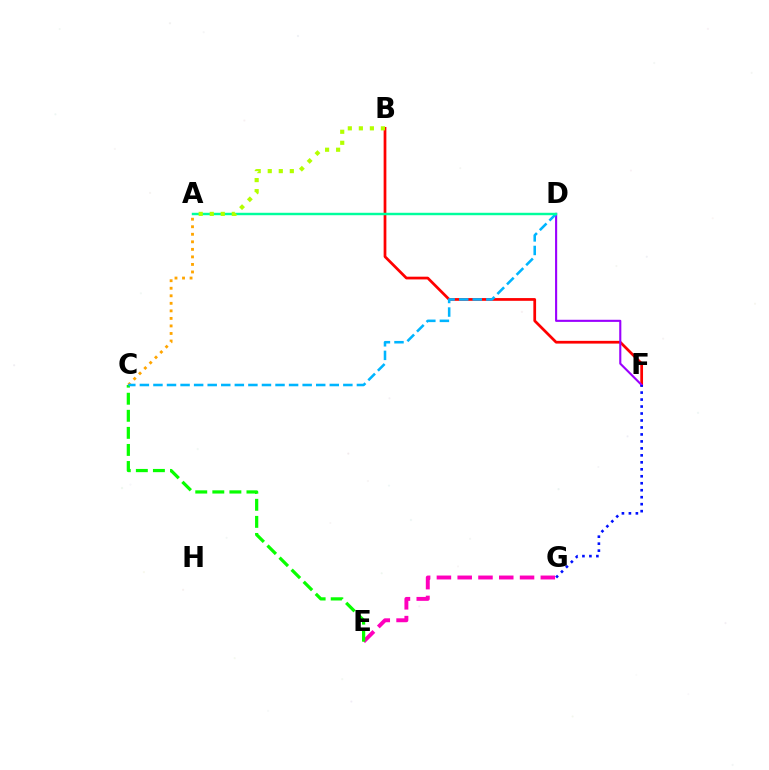{('B', 'F'): [{'color': '#ff0000', 'line_style': 'solid', 'thickness': 1.97}], ('E', 'G'): [{'color': '#ff00bd', 'line_style': 'dashed', 'thickness': 2.82}], ('A', 'C'): [{'color': '#ffa500', 'line_style': 'dotted', 'thickness': 2.05}], ('D', 'F'): [{'color': '#9b00ff', 'line_style': 'solid', 'thickness': 1.52}], ('F', 'G'): [{'color': '#0010ff', 'line_style': 'dotted', 'thickness': 1.89}], ('C', 'E'): [{'color': '#08ff00', 'line_style': 'dashed', 'thickness': 2.32}], ('C', 'D'): [{'color': '#00b5ff', 'line_style': 'dashed', 'thickness': 1.84}], ('A', 'D'): [{'color': '#00ff9d', 'line_style': 'solid', 'thickness': 1.76}], ('A', 'B'): [{'color': '#b3ff00', 'line_style': 'dotted', 'thickness': 3.0}]}